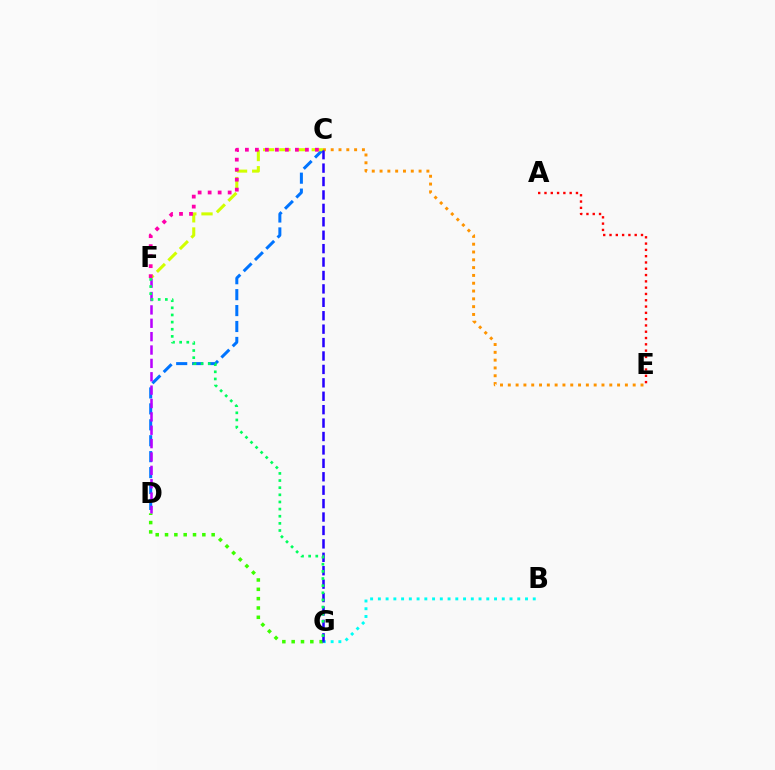{('D', 'G'): [{'color': '#3dff00', 'line_style': 'dotted', 'thickness': 2.53}], ('C', 'E'): [{'color': '#ff9400', 'line_style': 'dotted', 'thickness': 2.12}], ('C', 'D'): [{'color': '#0074ff', 'line_style': 'dashed', 'thickness': 2.16}], ('C', 'F'): [{'color': '#d1ff00', 'line_style': 'dashed', 'thickness': 2.2}, {'color': '#ff00ac', 'line_style': 'dotted', 'thickness': 2.72}], ('D', 'F'): [{'color': '#b900ff', 'line_style': 'dashed', 'thickness': 1.82}], ('B', 'G'): [{'color': '#00fff6', 'line_style': 'dotted', 'thickness': 2.1}], ('A', 'E'): [{'color': '#ff0000', 'line_style': 'dotted', 'thickness': 1.71}], ('C', 'G'): [{'color': '#2500ff', 'line_style': 'dashed', 'thickness': 1.82}], ('F', 'G'): [{'color': '#00ff5c', 'line_style': 'dotted', 'thickness': 1.94}]}